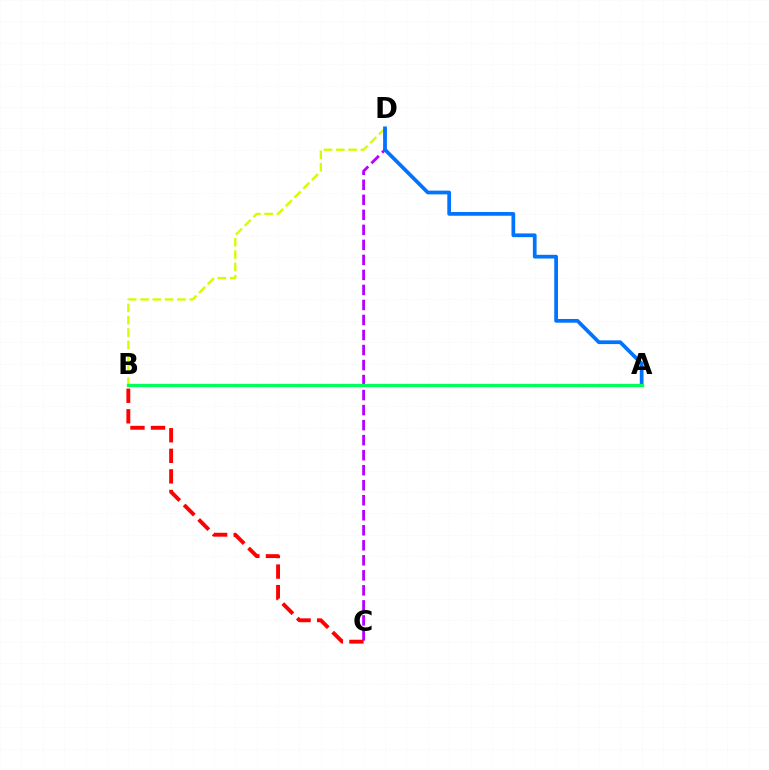{('C', 'D'): [{'color': '#b900ff', 'line_style': 'dashed', 'thickness': 2.04}], ('B', 'D'): [{'color': '#d1ff00', 'line_style': 'dashed', 'thickness': 1.67}], ('A', 'D'): [{'color': '#0074ff', 'line_style': 'solid', 'thickness': 2.69}], ('B', 'C'): [{'color': '#ff0000', 'line_style': 'dashed', 'thickness': 2.79}], ('A', 'B'): [{'color': '#00ff5c', 'line_style': 'solid', 'thickness': 2.37}]}